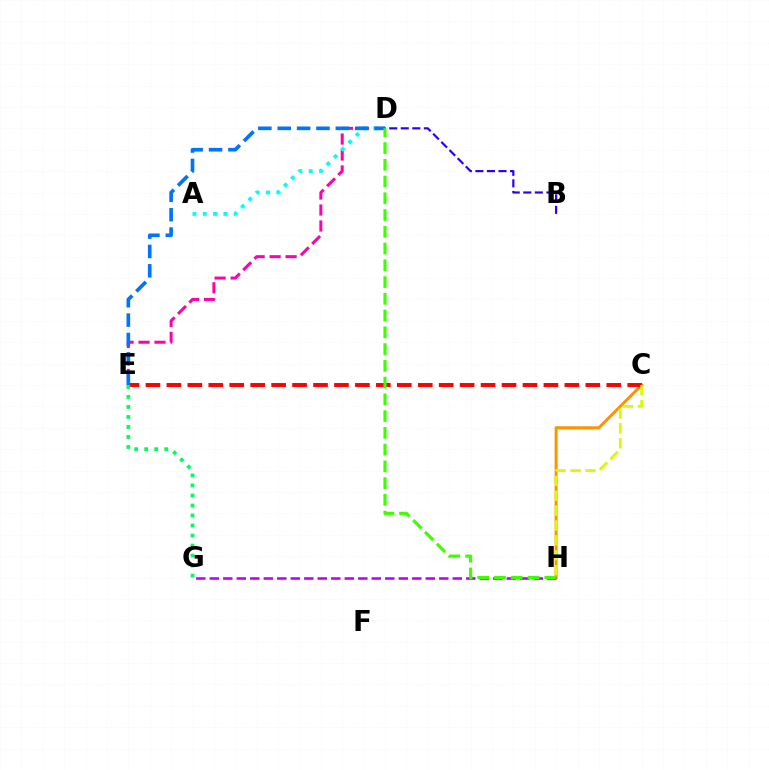{('C', 'H'): [{'color': '#ff9400', 'line_style': 'solid', 'thickness': 2.18}, {'color': '#d1ff00', 'line_style': 'dashed', 'thickness': 2.02}], ('G', 'H'): [{'color': '#b900ff', 'line_style': 'dashed', 'thickness': 1.83}], ('C', 'E'): [{'color': '#ff0000', 'line_style': 'dashed', 'thickness': 2.85}], ('D', 'E'): [{'color': '#ff00ac', 'line_style': 'dashed', 'thickness': 2.17}, {'color': '#0074ff', 'line_style': 'dashed', 'thickness': 2.63}], ('A', 'D'): [{'color': '#00fff6', 'line_style': 'dotted', 'thickness': 2.8}], ('E', 'G'): [{'color': '#00ff5c', 'line_style': 'dotted', 'thickness': 2.72}], ('B', 'D'): [{'color': '#2500ff', 'line_style': 'dashed', 'thickness': 1.57}], ('D', 'H'): [{'color': '#3dff00', 'line_style': 'dashed', 'thickness': 2.28}]}